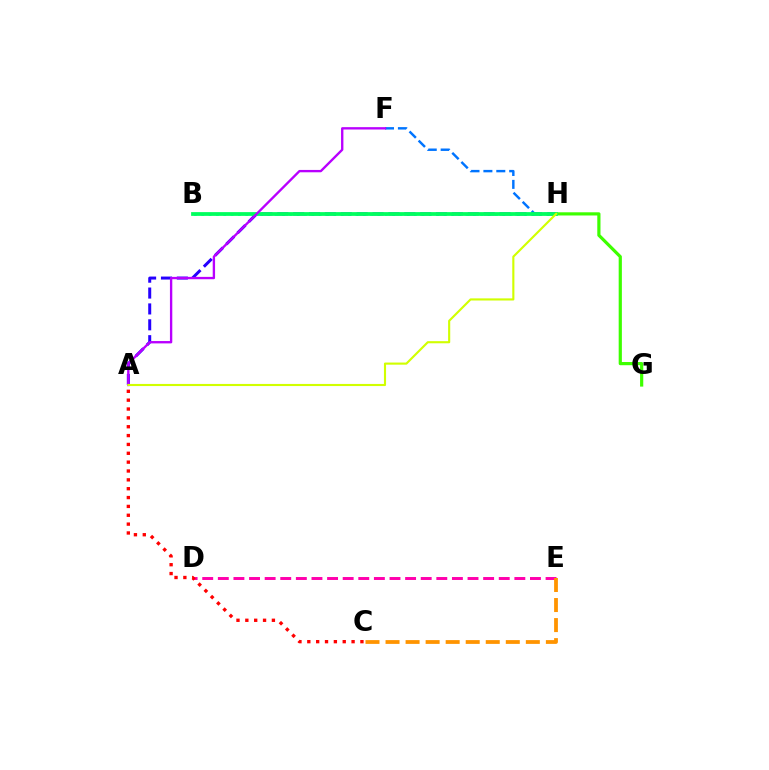{('B', 'H'): [{'color': '#00fff6', 'line_style': 'dotted', 'thickness': 1.99}, {'color': '#00ff5c', 'line_style': 'solid', 'thickness': 2.71}], ('A', 'H'): [{'color': '#2500ff', 'line_style': 'dashed', 'thickness': 2.16}, {'color': '#d1ff00', 'line_style': 'solid', 'thickness': 1.53}], ('F', 'H'): [{'color': '#0074ff', 'line_style': 'dashed', 'thickness': 1.75}], ('G', 'H'): [{'color': '#3dff00', 'line_style': 'solid', 'thickness': 2.3}], ('D', 'E'): [{'color': '#ff00ac', 'line_style': 'dashed', 'thickness': 2.12}], ('A', 'F'): [{'color': '#b900ff', 'line_style': 'solid', 'thickness': 1.69}], ('A', 'C'): [{'color': '#ff0000', 'line_style': 'dotted', 'thickness': 2.41}], ('C', 'E'): [{'color': '#ff9400', 'line_style': 'dashed', 'thickness': 2.72}]}